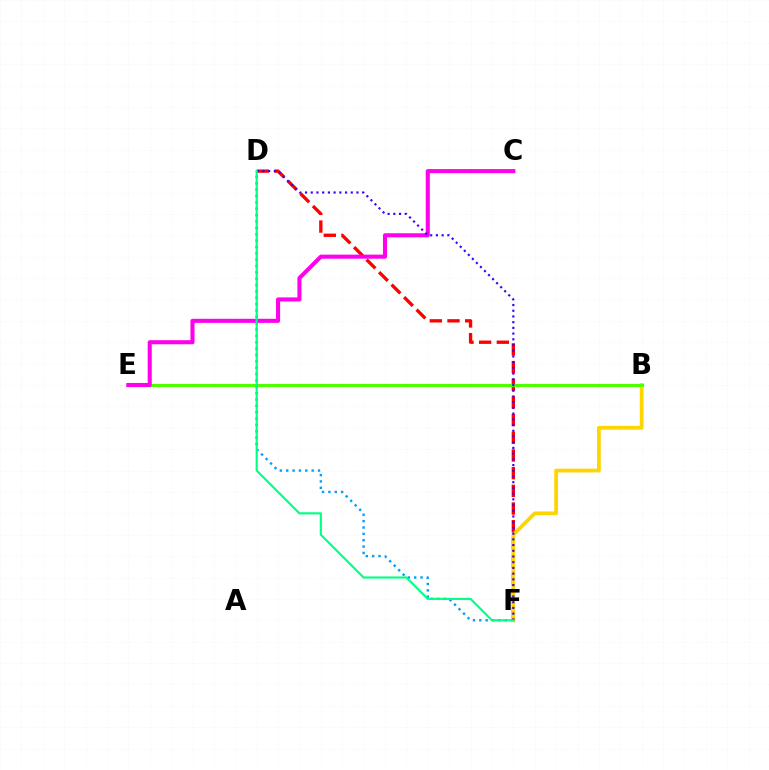{('D', 'F'): [{'color': '#ff0000', 'line_style': 'dashed', 'thickness': 2.4}, {'color': '#009eff', 'line_style': 'dotted', 'thickness': 1.73}, {'color': '#3700ff', 'line_style': 'dotted', 'thickness': 1.55}, {'color': '#00ff86', 'line_style': 'solid', 'thickness': 1.53}], ('B', 'F'): [{'color': '#ffd500', 'line_style': 'solid', 'thickness': 2.73}], ('B', 'E'): [{'color': '#4fff00', 'line_style': 'solid', 'thickness': 2.27}], ('C', 'E'): [{'color': '#ff00ed', 'line_style': 'solid', 'thickness': 2.93}]}